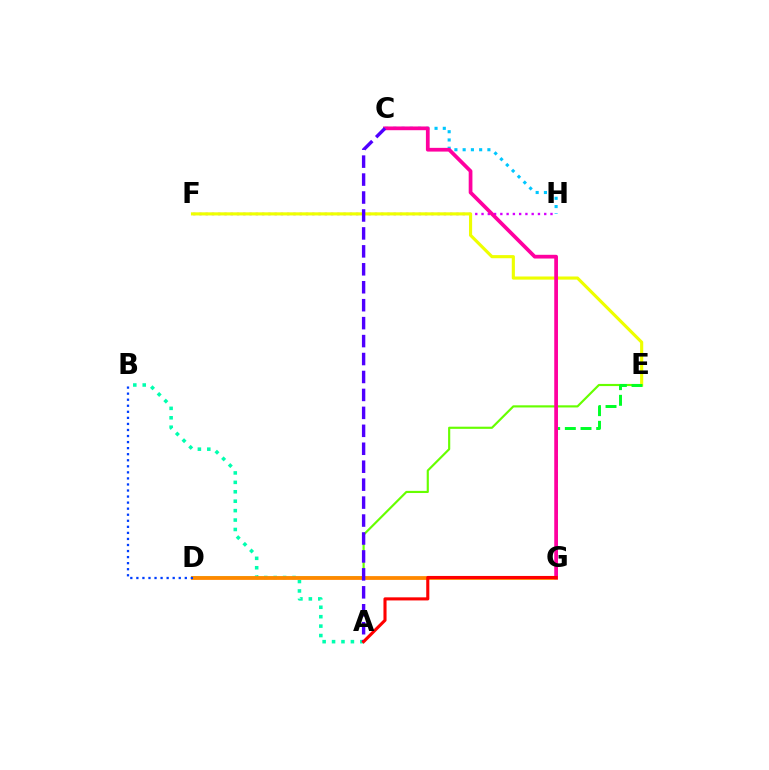{('D', 'E'): [{'color': '#66ff00', 'line_style': 'solid', 'thickness': 1.55}], ('A', 'B'): [{'color': '#00ffaf', 'line_style': 'dotted', 'thickness': 2.56}], ('F', 'H'): [{'color': '#d600ff', 'line_style': 'dotted', 'thickness': 1.7}], ('E', 'F'): [{'color': '#eeff00', 'line_style': 'solid', 'thickness': 2.26}], ('C', 'H'): [{'color': '#00c7ff', 'line_style': 'dotted', 'thickness': 2.24}], ('D', 'G'): [{'color': '#ff8800', 'line_style': 'solid', 'thickness': 2.73}], ('E', 'G'): [{'color': '#00ff27', 'line_style': 'dashed', 'thickness': 2.13}], ('C', 'G'): [{'color': '#ff00a0', 'line_style': 'solid', 'thickness': 2.69}], ('B', 'D'): [{'color': '#003fff', 'line_style': 'dotted', 'thickness': 1.64}], ('A', 'C'): [{'color': '#4f00ff', 'line_style': 'dashed', 'thickness': 2.44}], ('A', 'G'): [{'color': '#ff0000', 'line_style': 'solid', 'thickness': 2.22}]}